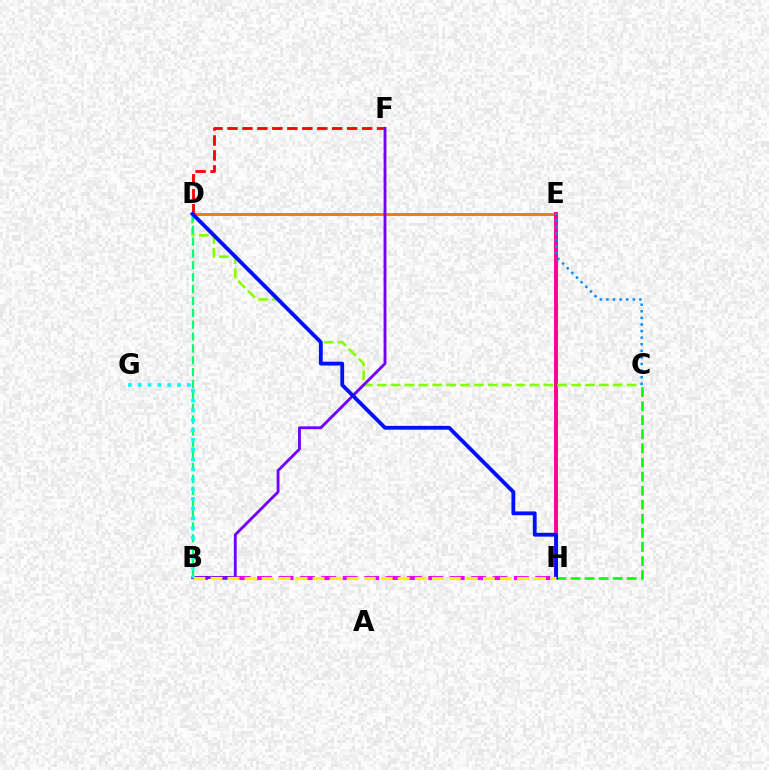{('D', 'E'): [{'color': '#ff7c00', 'line_style': 'solid', 'thickness': 2.15}], ('E', 'H'): [{'color': '#ff0094', 'line_style': 'solid', 'thickness': 2.82}], ('C', 'D'): [{'color': '#84ff00', 'line_style': 'dashed', 'thickness': 1.89}], ('B', 'D'): [{'color': '#00ff74', 'line_style': 'dashed', 'thickness': 1.61}], ('B', 'H'): [{'color': '#ee00ff', 'line_style': 'dashed', 'thickness': 2.91}, {'color': '#fcf500', 'line_style': 'dashed', 'thickness': 2.31}], ('D', 'F'): [{'color': '#ff0000', 'line_style': 'dashed', 'thickness': 2.03}], ('B', 'F'): [{'color': '#7200ff', 'line_style': 'solid', 'thickness': 2.06}], ('C', 'H'): [{'color': '#08ff00', 'line_style': 'dashed', 'thickness': 1.91}], ('D', 'H'): [{'color': '#0010ff', 'line_style': 'solid', 'thickness': 2.76}], ('B', 'G'): [{'color': '#00fff6', 'line_style': 'dotted', 'thickness': 2.67}], ('C', 'E'): [{'color': '#008cff', 'line_style': 'dotted', 'thickness': 1.79}]}